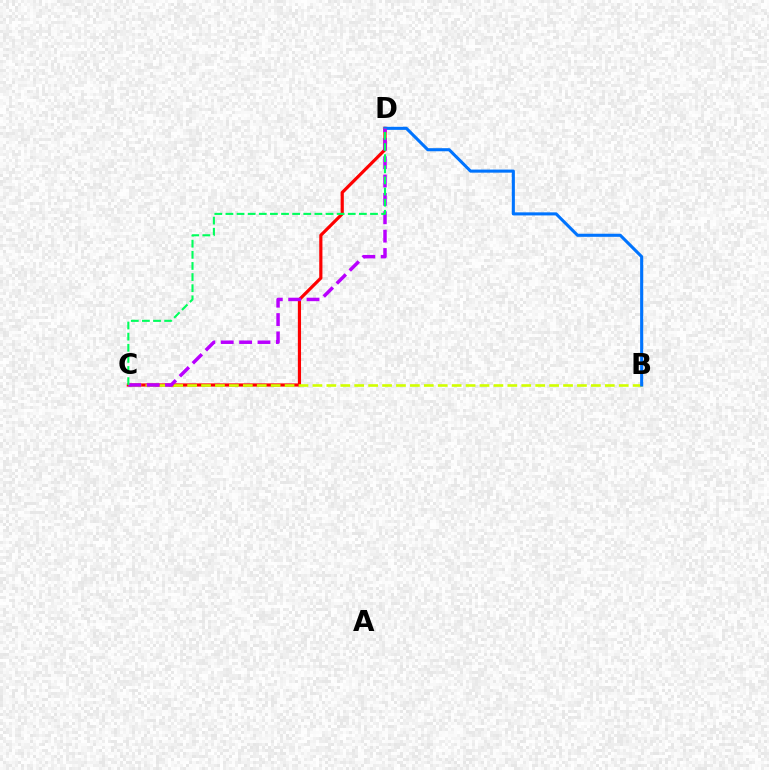{('C', 'D'): [{'color': '#ff0000', 'line_style': 'solid', 'thickness': 2.29}, {'color': '#b900ff', 'line_style': 'dashed', 'thickness': 2.5}, {'color': '#00ff5c', 'line_style': 'dashed', 'thickness': 1.51}], ('B', 'C'): [{'color': '#d1ff00', 'line_style': 'dashed', 'thickness': 1.89}], ('B', 'D'): [{'color': '#0074ff', 'line_style': 'solid', 'thickness': 2.22}]}